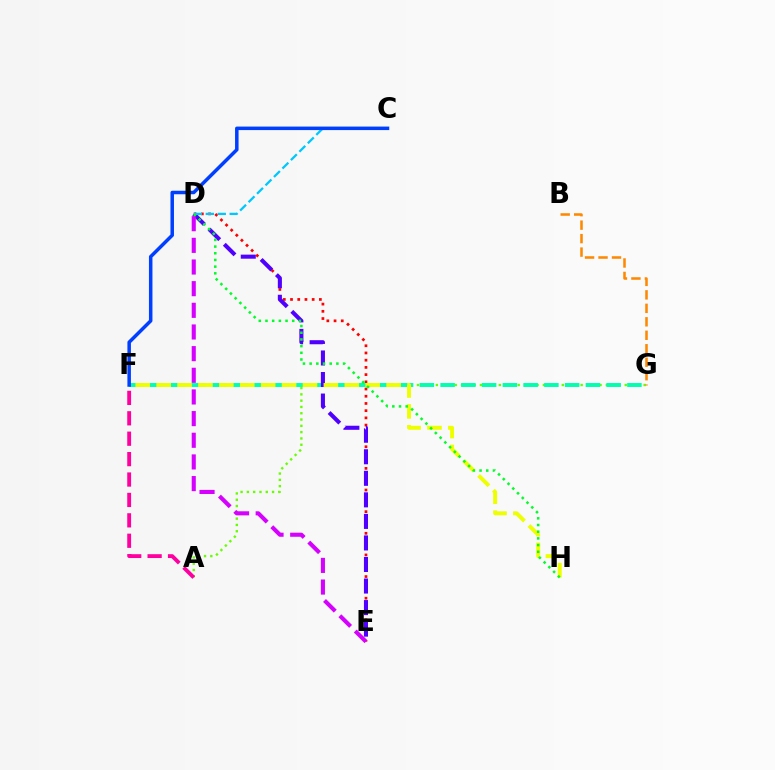{('D', 'E'): [{'color': '#ff0000', 'line_style': 'dotted', 'thickness': 1.96}, {'color': '#4f00ff', 'line_style': 'dashed', 'thickness': 2.93}, {'color': '#d600ff', 'line_style': 'dashed', 'thickness': 2.94}], ('A', 'G'): [{'color': '#66ff00', 'line_style': 'dotted', 'thickness': 1.71}], ('F', 'G'): [{'color': '#00ffaf', 'line_style': 'dashed', 'thickness': 2.82}], ('C', 'D'): [{'color': '#00c7ff', 'line_style': 'dashed', 'thickness': 1.62}], ('F', 'H'): [{'color': '#eeff00', 'line_style': 'dashed', 'thickness': 2.84}], ('B', 'G'): [{'color': '#ff8800', 'line_style': 'dashed', 'thickness': 1.83}], ('A', 'F'): [{'color': '#ff00a0', 'line_style': 'dashed', 'thickness': 2.77}], ('D', 'H'): [{'color': '#00ff27', 'line_style': 'dotted', 'thickness': 1.82}], ('C', 'F'): [{'color': '#003fff', 'line_style': 'solid', 'thickness': 2.53}]}